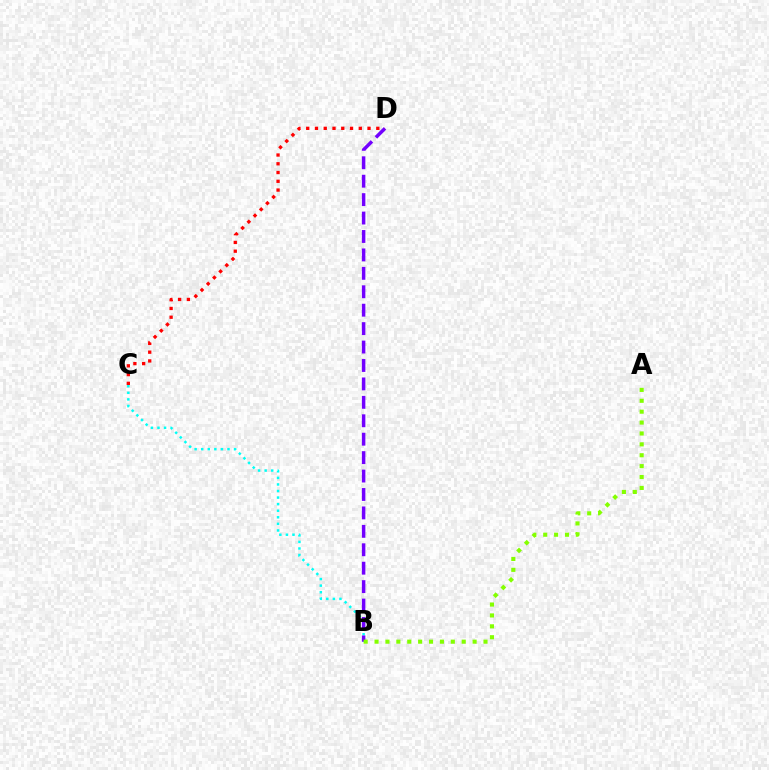{('B', 'C'): [{'color': '#00fff6', 'line_style': 'dotted', 'thickness': 1.79}], ('B', 'D'): [{'color': '#7200ff', 'line_style': 'dashed', 'thickness': 2.5}], ('C', 'D'): [{'color': '#ff0000', 'line_style': 'dotted', 'thickness': 2.38}], ('A', 'B'): [{'color': '#84ff00', 'line_style': 'dotted', 'thickness': 2.96}]}